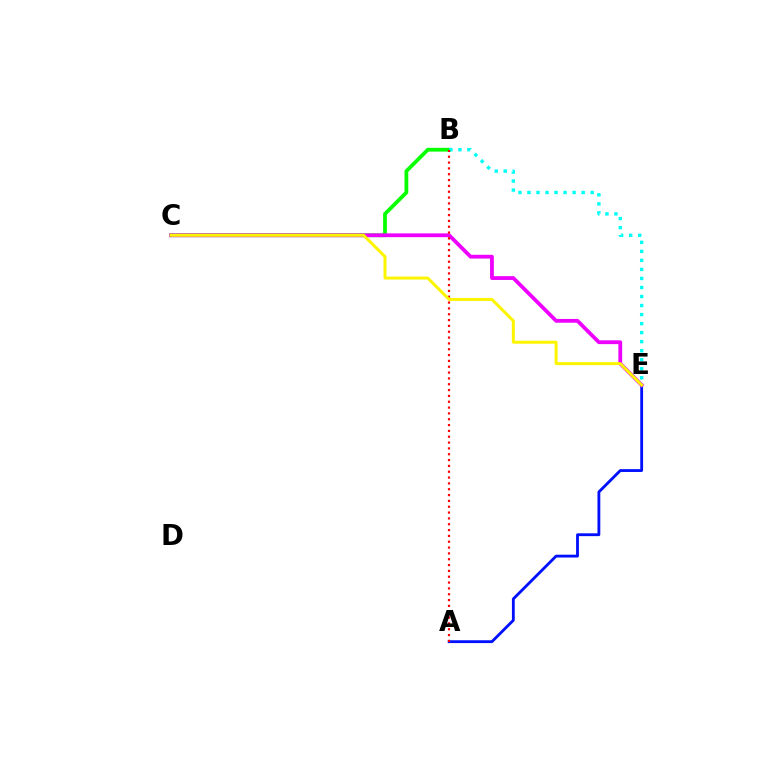{('A', 'E'): [{'color': '#0010ff', 'line_style': 'solid', 'thickness': 2.03}], ('B', 'C'): [{'color': '#08ff00', 'line_style': 'solid', 'thickness': 2.71}], ('B', 'E'): [{'color': '#00fff6', 'line_style': 'dotted', 'thickness': 2.45}], ('C', 'E'): [{'color': '#ee00ff', 'line_style': 'solid', 'thickness': 2.73}, {'color': '#fcf500', 'line_style': 'solid', 'thickness': 2.15}], ('A', 'B'): [{'color': '#ff0000', 'line_style': 'dotted', 'thickness': 1.58}]}